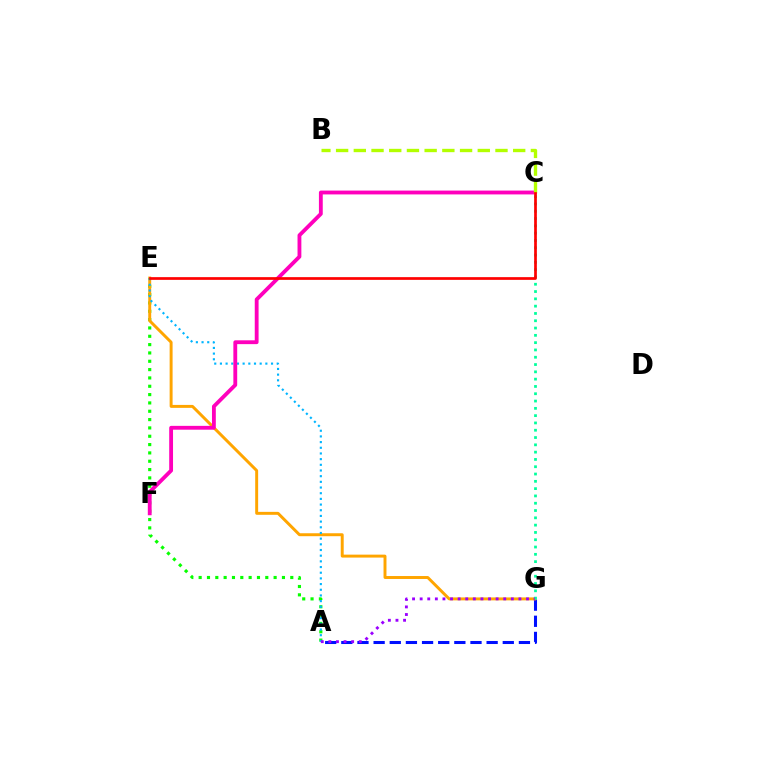{('A', 'G'): [{'color': '#0010ff', 'line_style': 'dashed', 'thickness': 2.19}, {'color': '#9b00ff', 'line_style': 'dotted', 'thickness': 2.06}], ('A', 'E'): [{'color': '#08ff00', 'line_style': 'dotted', 'thickness': 2.26}, {'color': '#00b5ff', 'line_style': 'dotted', 'thickness': 1.54}], ('E', 'G'): [{'color': '#ffa500', 'line_style': 'solid', 'thickness': 2.12}], ('C', 'G'): [{'color': '#00ff9d', 'line_style': 'dotted', 'thickness': 1.98}], ('C', 'F'): [{'color': '#ff00bd', 'line_style': 'solid', 'thickness': 2.76}], ('B', 'C'): [{'color': '#b3ff00', 'line_style': 'dashed', 'thickness': 2.41}], ('C', 'E'): [{'color': '#ff0000', 'line_style': 'solid', 'thickness': 1.95}]}